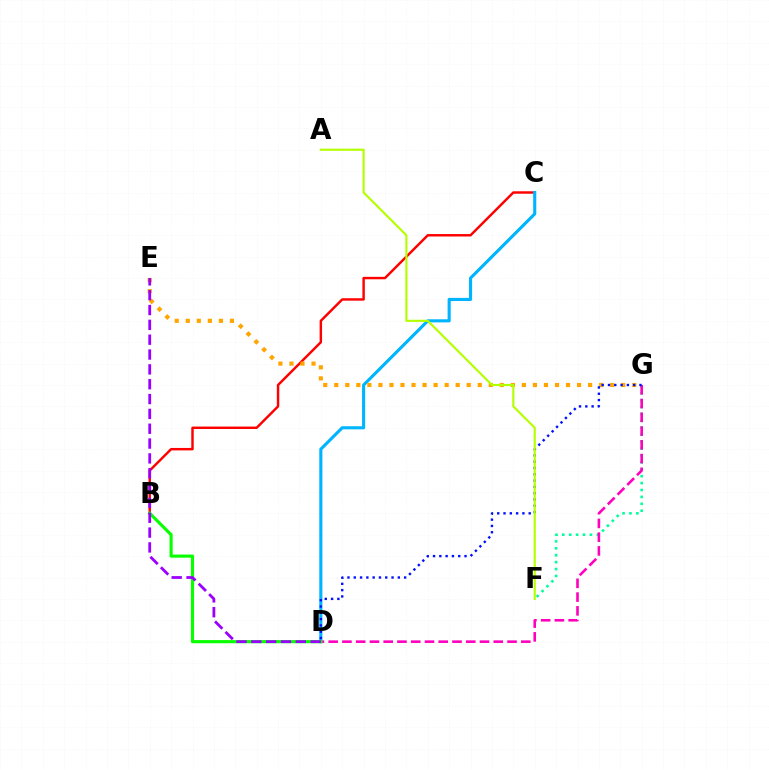{('F', 'G'): [{'color': '#00ff9d', 'line_style': 'dotted', 'thickness': 1.88}], ('B', 'C'): [{'color': '#ff0000', 'line_style': 'solid', 'thickness': 1.76}], ('C', 'D'): [{'color': '#00b5ff', 'line_style': 'solid', 'thickness': 2.24}], ('D', 'G'): [{'color': '#ff00bd', 'line_style': 'dashed', 'thickness': 1.87}, {'color': '#0010ff', 'line_style': 'dotted', 'thickness': 1.71}], ('B', 'D'): [{'color': '#08ff00', 'line_style': 'solid', 'thickness': 2.26}], ('E', 'G'): [{'color': '#ffa500', 'line_style': 'dotted', 'thickness': 3.0}], ('A', 'F'): [{'color': '#b3ff00', 'line_style': 'solid', 'thickness': 1.54}], ('D', 'E'): [{'color': '#9b00ff', 'line_style': 'dashed', 'thickness': 2.02}]}